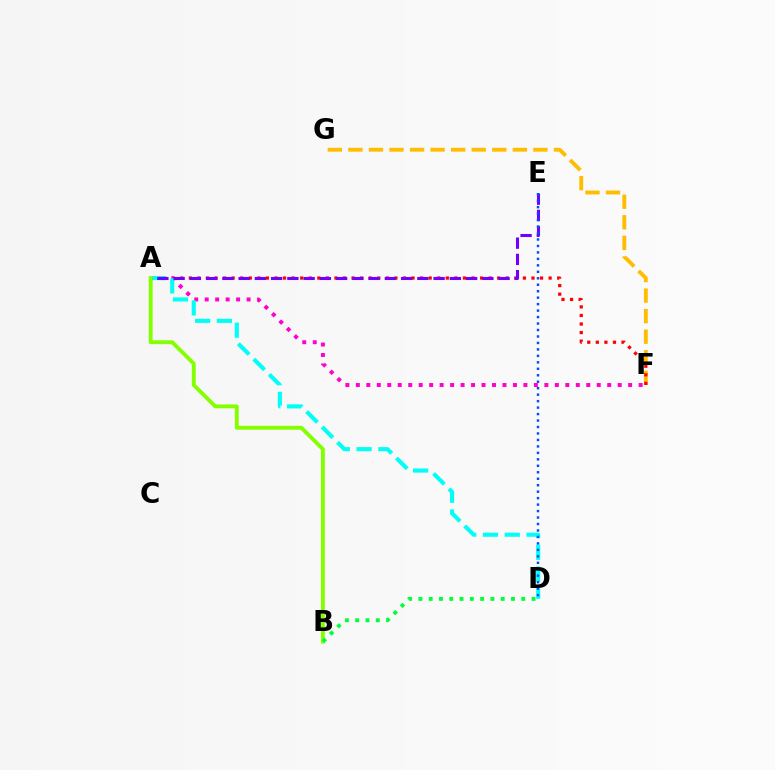{('F', 'G'): [{'color': '#ffbd00', 'line_style': 'dashed', 'thickness': 2.79}], ('A', 'F'): [{'color': '#ff0000', 'line_style': 'dotted', 'thickness': 2.33}, {'color': '#ff00cf', 'line_style': 'dotted', 'thickness': 2.85}], ('A', 'D'): [{'color': '#00fff6', 'line_style': 'dashed', 'thickness': 2.96}], ('A', 'E'): [{'color': '#7200ff', 'line_style': 'dashed', 'thickness': 2.21}], ('A', 'B'): [{'color': '#84ff00', 'line_style': 'solid', 'thickness': 2.79}], ('D', 'E'): [{'color': '#004bff', 'line_style': 'dotted', 'thickness': 1.76}], ('B', 'D'): [{'color': '#00ff39', 'line_style': 'dotted', 'thickness': 2.8}]}